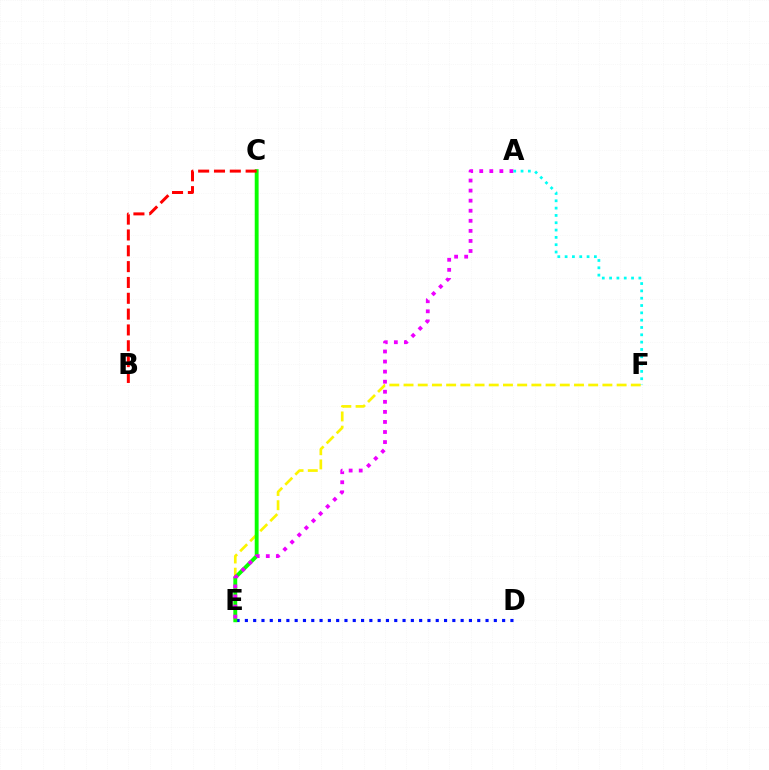{('E', 'F'): [{'color': '#fcf500', 'line_style': 'dashed', 'thickness': 1.93}], ('D', 'E'): [{'color': '#0010ff', 'line_style': 'dotted', 'thickness': 2.25}], ('C', 'E'): [{'color': '#08ff00', 'line_style': 'solid', 'thickness': 2.79}], ('A', 'E'): [{'color': '#ee00ff', 'line_style': 'dotted', 'thickness': 2.73}], ('B', 'C'): [{'color': '#ff0000', 'line_style': 'dashed', 'thickness': 2.15}], ('A', 'F'): [{'color': '#00fff6', 'line_style': 'dotted', 'thickness': 1.99}]}